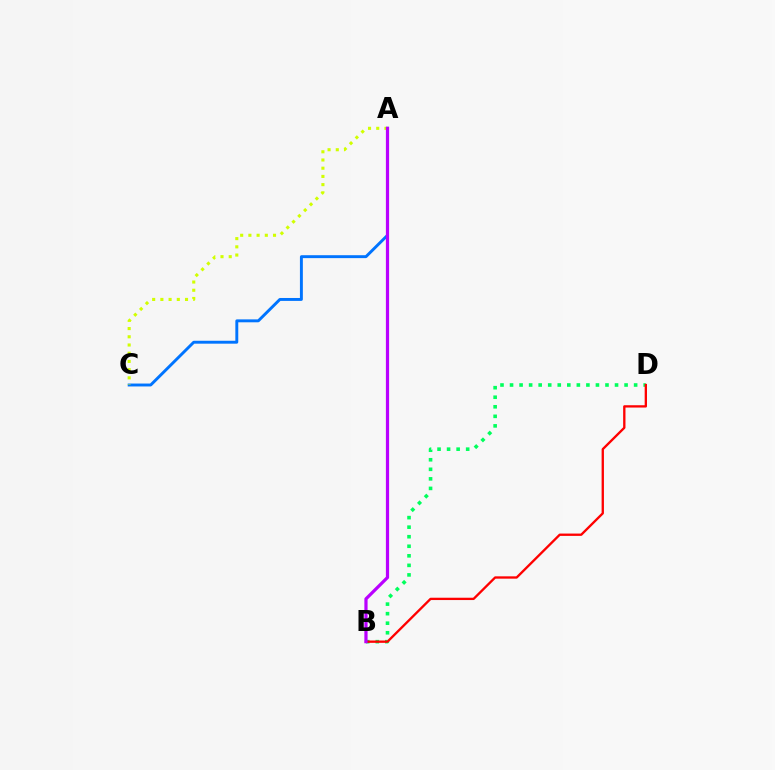{('B', 'D'): [{'color': '#00ff5c', 'line_style': 'dotted', 'thickness': 2.59}, {'color': '#ff0000', 'line_style': 'solid', 'thickness': 1.67}], ('A', 'C'): [{'color': '#0074ff', 'line_style': 'solid', 'thickness': 2.1}, {'color': '#d1ff00', 'line_style': 'dotted', 'thickness': 2.23}], ('A', 'B'): [{'color': '#b900ff', 'line_style': 'solid', 'thickness': 2.31}]}